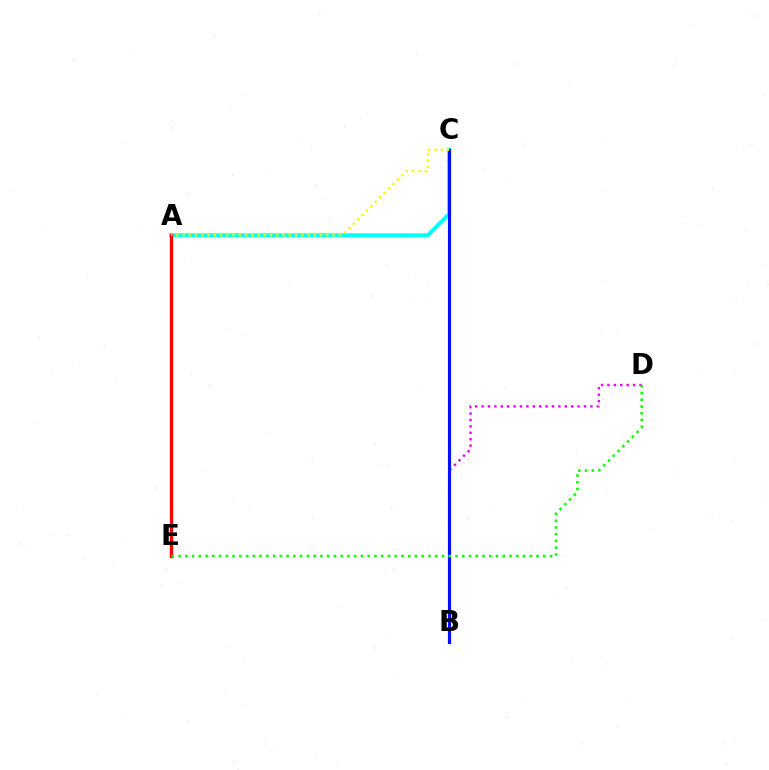{('B', 'D'): [{'color': '#ee00ff', 'line_style': 'dotted', 'thickness': 1.74}], ('A', 'C'): [{'color': '#00fff6', 'line_style': 'solid', 'thickness': 2.81}, {'color': '#fcf500', 'line_style': 'dotted', 'thickness': 1.7}], ('B', 'C'): [{'color': '#0010ff', 'line_style': 'solid', 'thickness': 2.26}], ('A', 'E'): [{'color': '#ff0000', 'line_style': 'solid', 'thickness': 2.39}], ('D', 'E'): [{'color': '#08ff00', 'line_style': 'dotted', 'thickness': 1.84}]}